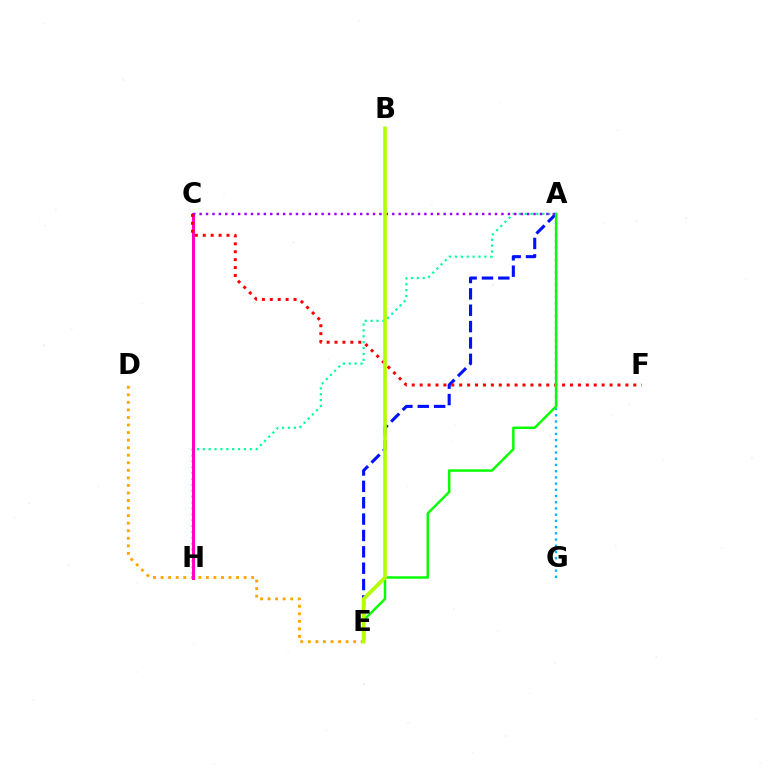{('D', 'E'): [{'color': '#ffa500', 'line_style': 'dotted', 'thickness': 2.05}], ('A', 'H'): [{'color': '#00ff9d', 'line_style': 'dotted', 'thickness': 1.6}], ('C', 'H'): [{'color': '#ff00bd', 'line_style': 'solid', 'thickness': 2.16}], ('A', 'E'): [{'color': '#0010ff', 'line_style': 'dashed', 'thickness': 2.22}, {'color': '#08ff00', 'line_style': 'solid', 'thickness': 1.78}], ('A', 'G'): [{'color': '#00b5ff', 'line_style': 'dotted', 'thickness': 1.69}], ('A', 'C'): [{'color': '#9b00ff', 'line_style': 'dotted', 'thickness': 1.74}], ('C', 'F'): [{'color': '#ff0000', 'line_style': 'dotted', 'thickness': 2.15}], ('B', 'E'): [{'color': '#b3ff00', 'line_style': 'solid', 'thickness': 2.64}]}